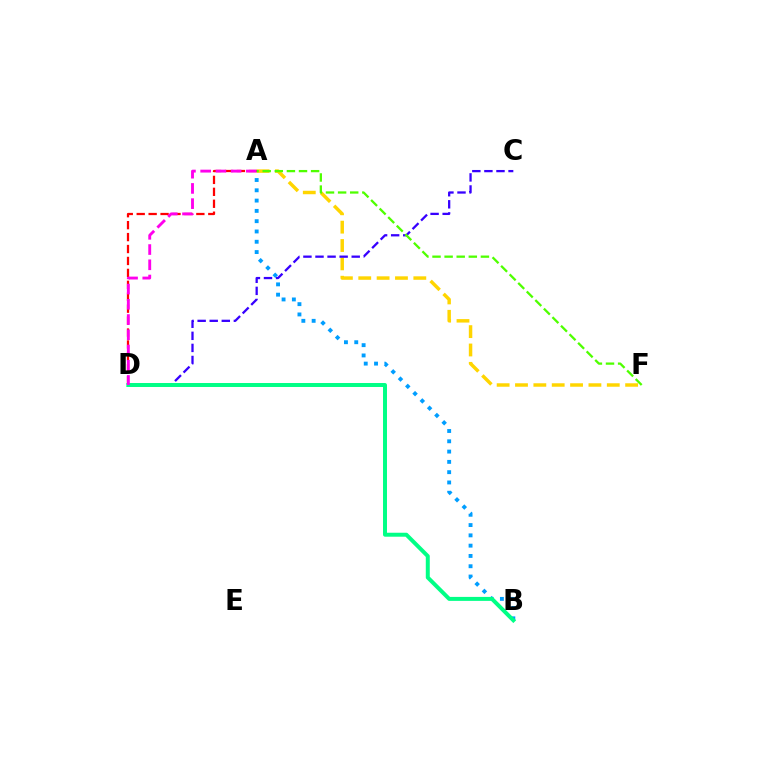{('A', 'B'): [{'color': '#009eff', 'line_style': 'dotted', 'thickness': 2.8}], ('A', 'F'): [{'color': '#ffd500', 'line_style': 'dashed', 'thickness': 2.49}, {'color': '#4fff00', 'line_style': 'dashed', 'thickness': 1.64}], ('C', 'D'): [{'color': '#3700ff', 'line_style': 'dashed', 'thickness': 1.64}], ('A', 'D'): [{'color': '#ff0000', 'line_style': 'dashed', 'thickness': 1.62}, {'color': '#ff00ed', 'line_style': 'dashed', 'thickness': 2.07}], ('B', 'D'): [{'color': '#00ff86', 'line_style': 'solid', 'thickness': 2.86}]}